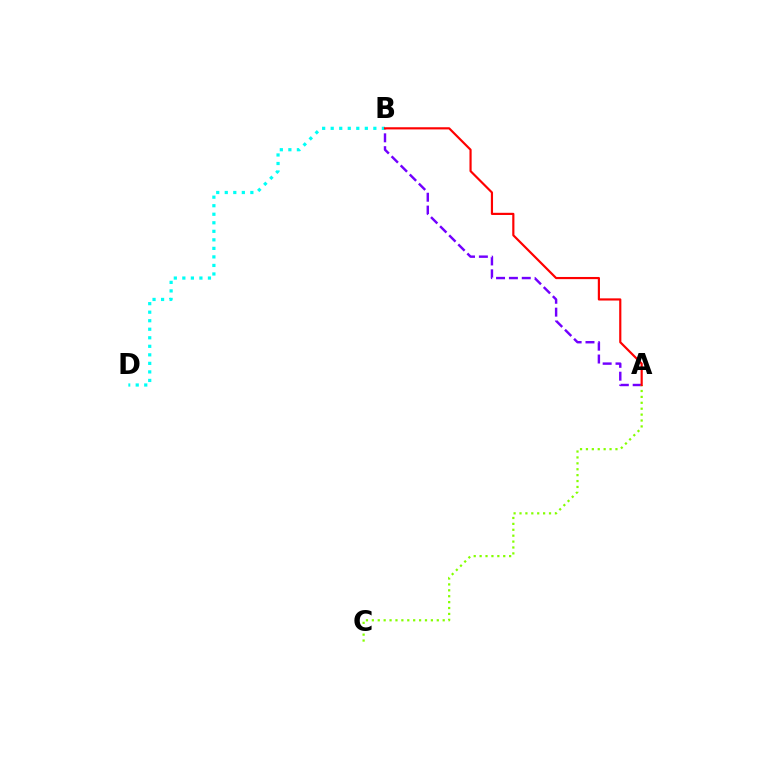{('A', 'B'): [{'color': '#7200ff', 'line_style': 'dashed', 'thickness': 1.75}, {'color': '#ff0000', 'line_style': 'solid', 'thickness': 1.56}], ('A', 'C'): [{'color': '#84ff00', 'line_style': 'dotted', 'thickness': 1.6}], ('B', 'D'): [{'color': '#00fff6', 'line_style': 'dotted', 'thickness': 2.32}]}